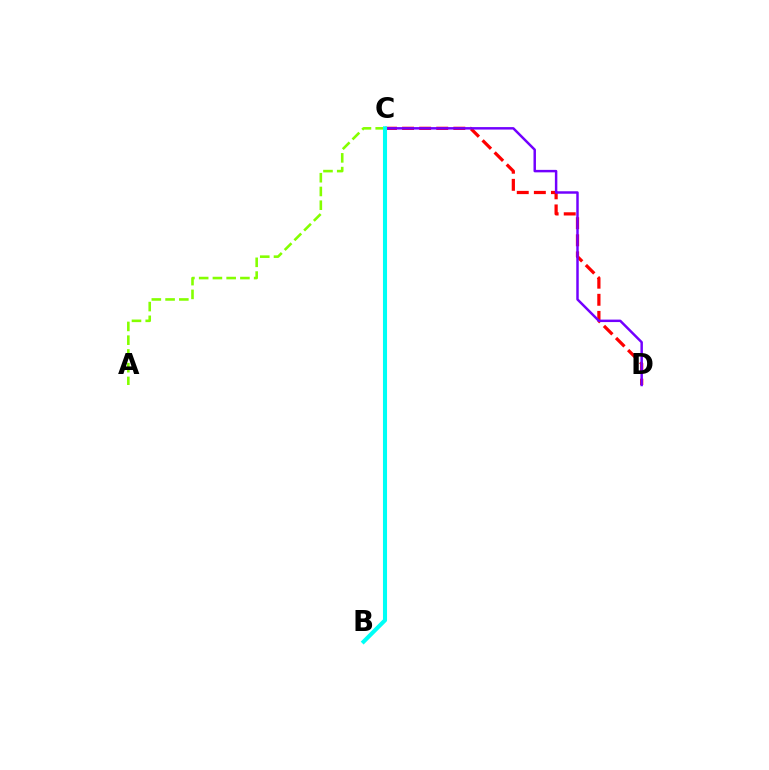{('C', 'D'): [{'color': '#ff0000', 'line_style': 'dashed', 'thickness': 2.32}, {'color': '#7200ff', 'line_style': 'solid', 'thickness': 1.78}], ('A', 'C'): [{'color': '#84ff00', 'line_style': 'dashed', 'thickness': 1.87}], ('B', 'C'): [{'color': '#00fff6', 'line_style': 'solid', 'thickness': 2.93}]}